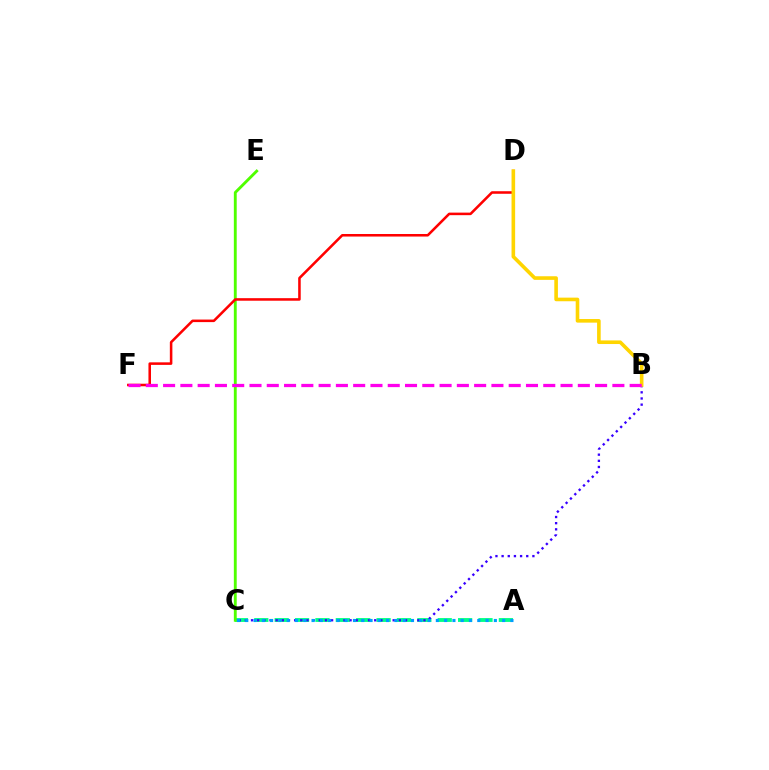{('A', 'C'): [{'color': '#00ff86', 'line_style': 'dashed', 'thickness': 2.77}, {'color': '#009eff', 'line_style': 'dotted', 'thickness': 2.25}], ('C', 'E'): [{'color': '#4fff00', 'line_style': 'solid', 'thickness': 2.06}], ('B', 'C'): [{'color': '#3700ff', 'line_style': 'dotted', 'thickness': 1.67}], ('D', 'F'): [{'color': '#ff0000', 'line_style': 'solid', 'thickness': 1.83}], ('B', 'D'): [{'color': '#ffd500', 'line_style': 'solid', 'thickness': 2.6}], ('B', 'F'): [{'color': '#ff00ed', 'line_style': 'dashed', 'thickness': 2.35}]}